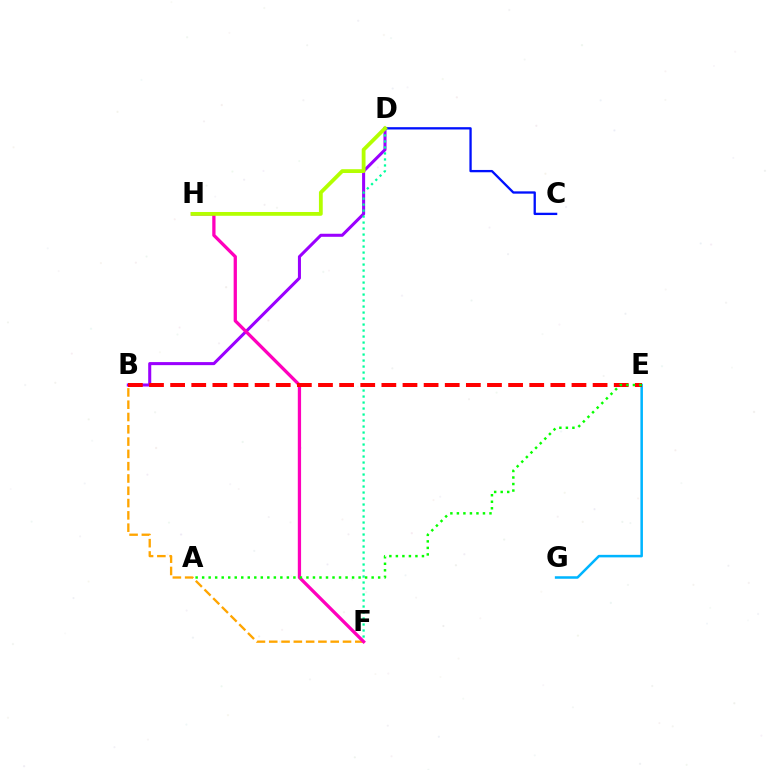{('E', 'G'): [{'color': '#00b5ff', 'line_style': 'solid', 'thickness': 1.82}], ('B', 'D'): [{'color': '#9b00ff', 'line_style': 'solid', 'thickness': 2.19}], ('B', 'F'): [{'color': '#ffa500', 'line_style': 'dashed', 'thickness': 1.67}], ('D', 'F'): [{'color': '#00ff9d', 'line_style': 'dotted', 'thickness': 1.63}], ('F', 'H'): [{'color': '#ff00bd', 'line_style': 'solid', 'thickness': 2.36}], ('B', 'E'): [{'color': '#ff0000', 'line_style': 'dashed', 'thickness': 2.87}], ('C', 'D'): [{'color': '#0010ff', 'line_style': 'solid', 'thickness': 1.67}], ('A', 'E'): [{'color': '#08ff00', 'line_style': 'dotted', 'thickness': 1.77}], ('D', 'H'): [{'color': '#b3ff00', 'line_style': 'solid', 'thickness': 2.74}]}